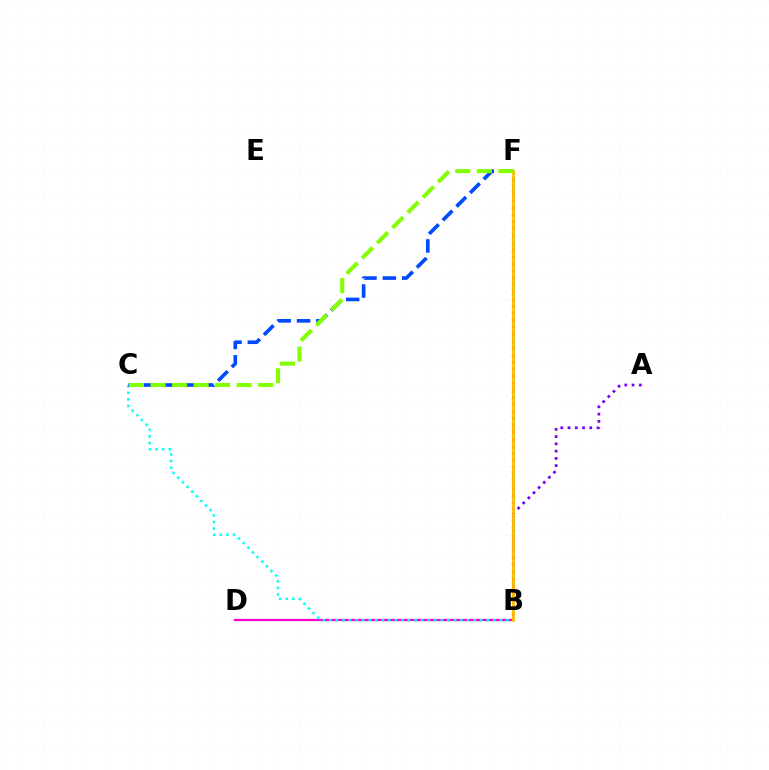{('A', 'B'): [{'color': '#7200ff', 'line_style': 'dotted', 'thickness': 1.97}], ('B', 'F'): [{'color': '#00ff39', 'line_style': 'dotted', 'thickness': 1.67}, {'color': '#ff0000', 'line_style': 'dotted', 'thickness': 1.91}, {'color': '#ffbd00', 'line_style': 'solid', 'thickness': 2.0}], ('B', 'D'): [{'color': '#ff00cf', 'line_style': 'solid', 'thickness': 1.6}], ('B', 'C'): [{'color': '#00fff6', 'line_style': 'dotted', 'thickness': 1.78}], ('C', 'F'): [{'color': '#004bff', 'line_style': 'dashed', 'thickness': 2.63}, {'color': '#84ff00', 'line_style': 'dashed', 'thickness': 2.93}]}